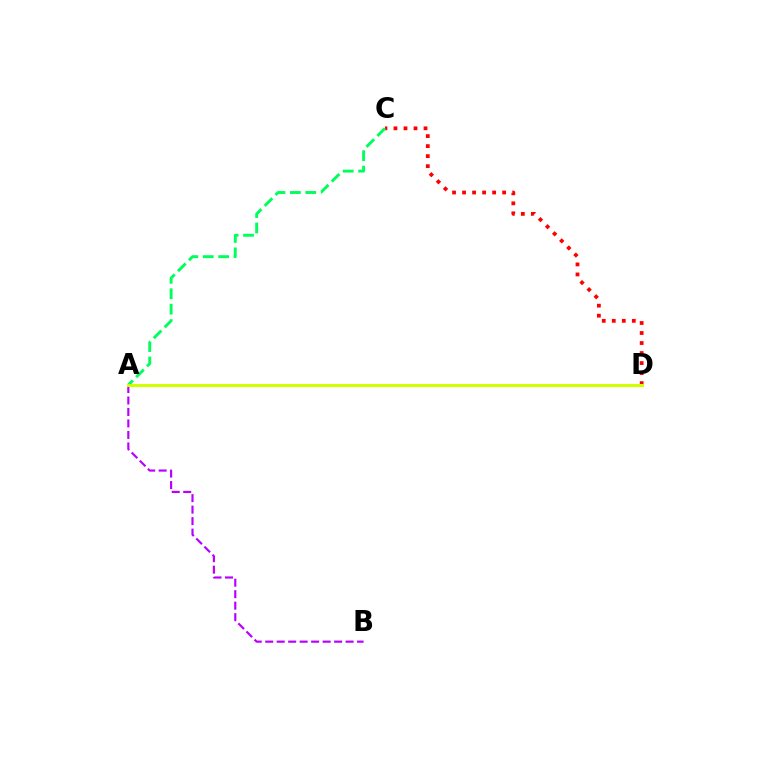{('A', 'B'): [{'color': '#b900ff', 'line_style': 'dashed', 'thickness': 1.56}], ('A', 'D'): [{'color': '#0074ff', 'line_style': 'dotted', 'thickness': 2.15}, {'color': '#d1ff00', 'line_style': 'solid', 'thickness': 2.21}], ('C', 'D'): [{'color': '#ff0000', 'line_style': 'dotted', 'thickness': 2.72}], ('A', 'C'): [{'color': '#00ff5c', 'line_style': 'dashed', 'thickness': 2.09}]}